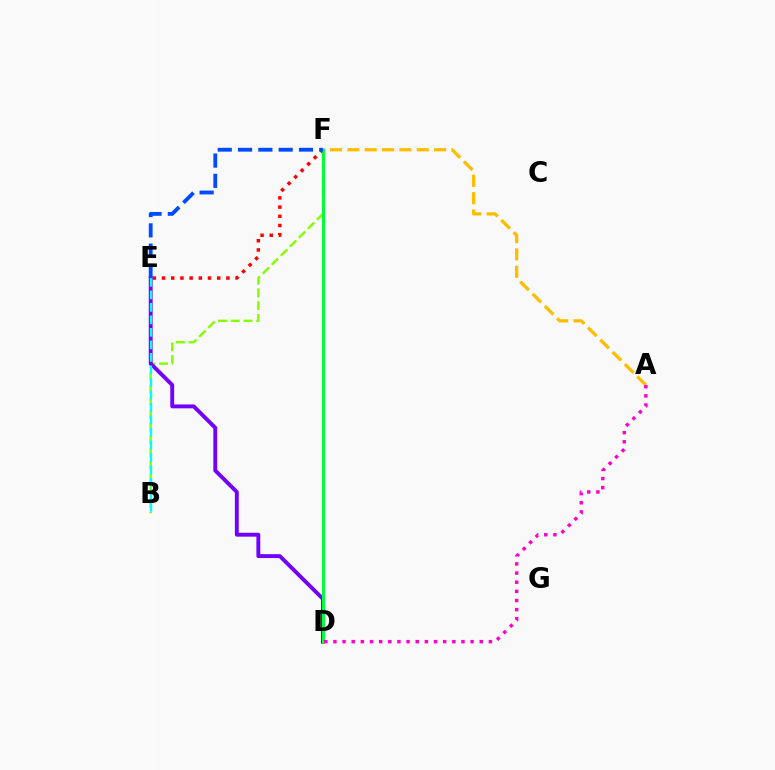{('B', 'F'): [{'color': '#84ff00', 'line_style': 'dashed', 'thickness': 1.73}], ('E', 'F'): [{'color': '#ff0000', 'line_style': 'dotted', 'thickness': 2.5}, {'color': '#004bff', 'line_style': 'dashed', 'thickness': 2.76}], ('D', 'E'): [{'color': '#7200ff', 'line_style': 'solid', 'thickness': 2.8}], ('B', 'E'): [{'color': '#00fff6', 'line_style': 'dashed', 'thickness': 1.7}], ('A', 'F'): [{'color': '#ffbd00', 'line_style': 'dashed', 'thickness': 2.36}], ('D', 'F'): [{'color': '#00ff39', 'line_style': 'solid', 'thickness': 2.17}], ('A', 'D'): [{'color': '#ff00cf', 'line_style': 'dotted', 'thickness': 2.48}]}